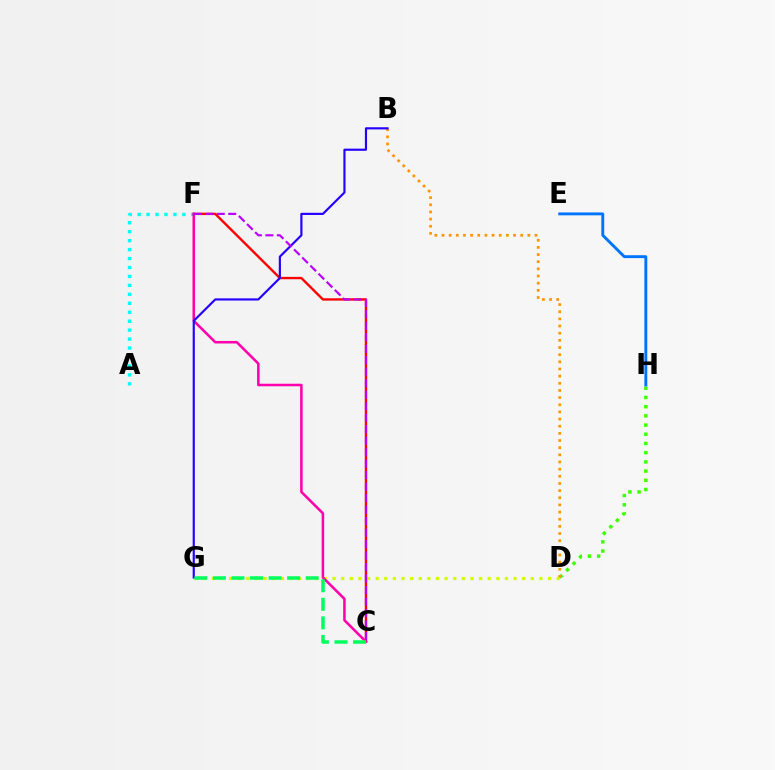{('D', 'H'): [{'color': '#3dff00', 'line_style': 'dotted', 'thickness': 2.5}], ('D', 'G'): [{'color': '#d1ff00', 'line_style': 'dotted', 'thickness': 2.34}], ('A', 'F'): [{'color': '#00fff6', 'line_style': 'dotted', 'thickness': 2.43}], ('C', 'F'): [{'color': '#ff0000', 'line_style': 'solid', 'thickness': 1.71}, {'color': '#ff00ac', 'line_style': 'solid', 'thickness': 1.83}, {'color': '#b900ff', 'line_style': 'dashed', 'thickness': 1.56}], ('B', 'D'): [{'color': '#ff9400', 'line_style': 'dotted', 'thickness': 1.94}], ('E', 'H'): [{'color': '#0074ff', 'line_style': 'solid', 'thickness': 2.08}], ('B', 'G'): [{'color': '#2500ff', 'line_style': 'solid', 'thickness': 1.56}], ('C', 'G'): [{'color': '#00ff5c', 'line_style': 'dashed', 'thickness': 2.52}]}